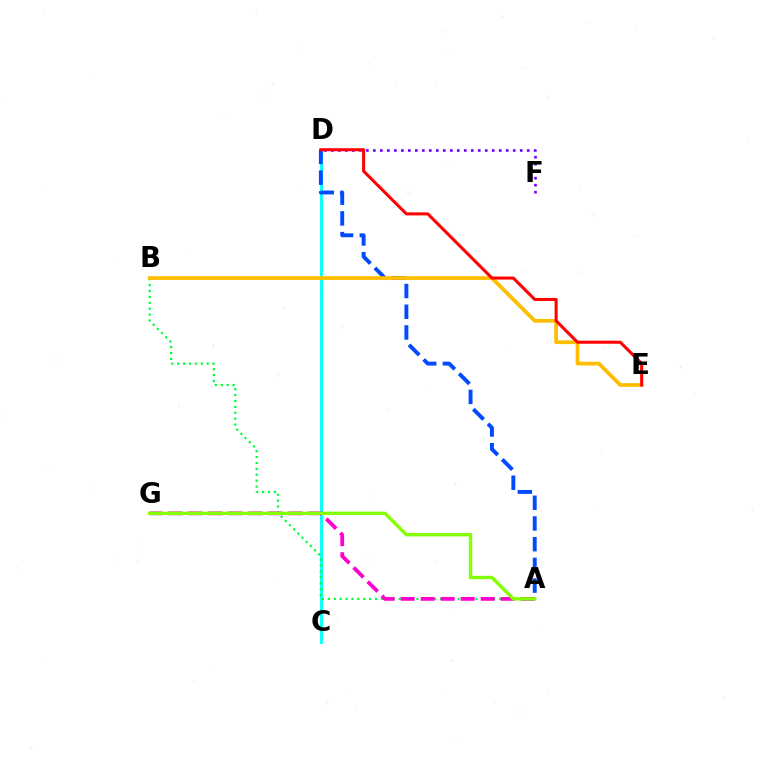{('C', 'D'): [{'color': '#00fff6', 'line_style': 'solid', 'thickness': 2.06}], ('A', 'D'): [{'color': '#004bff', 'line_style': 'dashed', 'thickness': 2.81}], ('A', 'B'): [{'color': '#00ff39', 'line_style': 'dotted', 'thickness': 1.6}], ('A', 'G'): [{'color': '#ff00cf', 'line_style': 'dashed', 'thickness': 2.72}, {'color': '#84ff00', 'line_style': 'solid', 'thickness': 2.44}], ('B', 'E'): [{'color': '#ffbd00', 'line_style': 'solid', 'thickness': 2.69}], ('D', 'F'): [{'color': '#7200ff', 'line_style': 'dotted', 'thickness': 1.9}], ('D', 'E'): [{'color': '#ff0000', 'line_style': 'solid', 'thickness': 2.19}]}